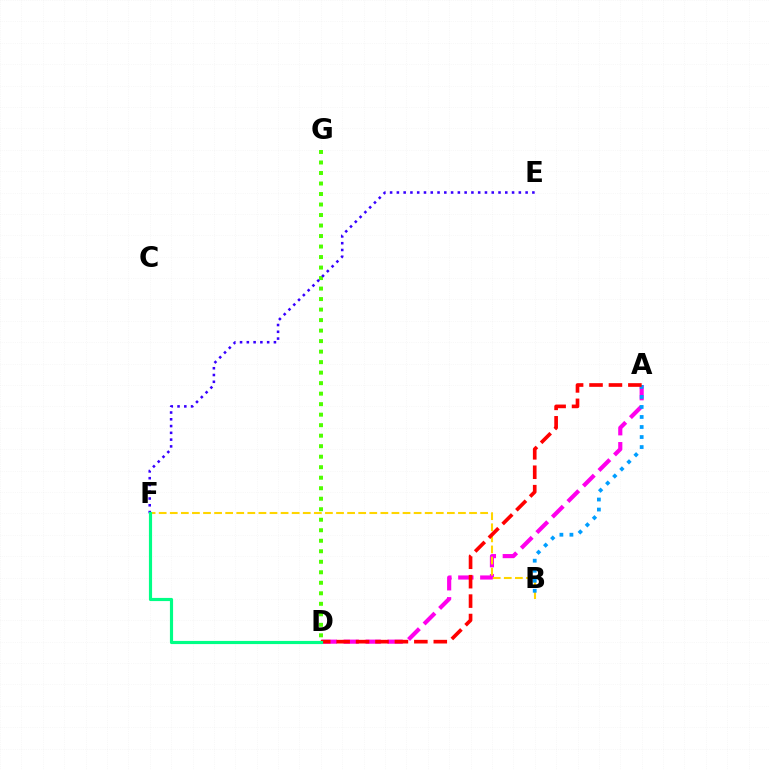{('D', 'G'): [{'color': '#4fff00', 'line_style': 'dotted', 'thickness': 2.85}], ('A', 'D'): [{'color': '#ff00ed', 'line_style': 'dashed', 'thickness': 2.98}, {'color': '#ff0000', 'line_style': 'dashed', 'thickness': 2.64}], ('B', 'F'): [{'color': '#ffd500', 'line_style': 'dashed', 'thickness': 1.51}], ('A', 'B'): [{'color': '#009eff', 'line_style': 'dotted', 'thickness': 2.72}], ('E', 'F'): [{'color': '#3700ff', 'line_style': 'dotted', 'thickness': 1.84}], ('D', 'F'): [{'color': '#00ff86', 'line_style': 'solid', 'thickness': 2.27}]}